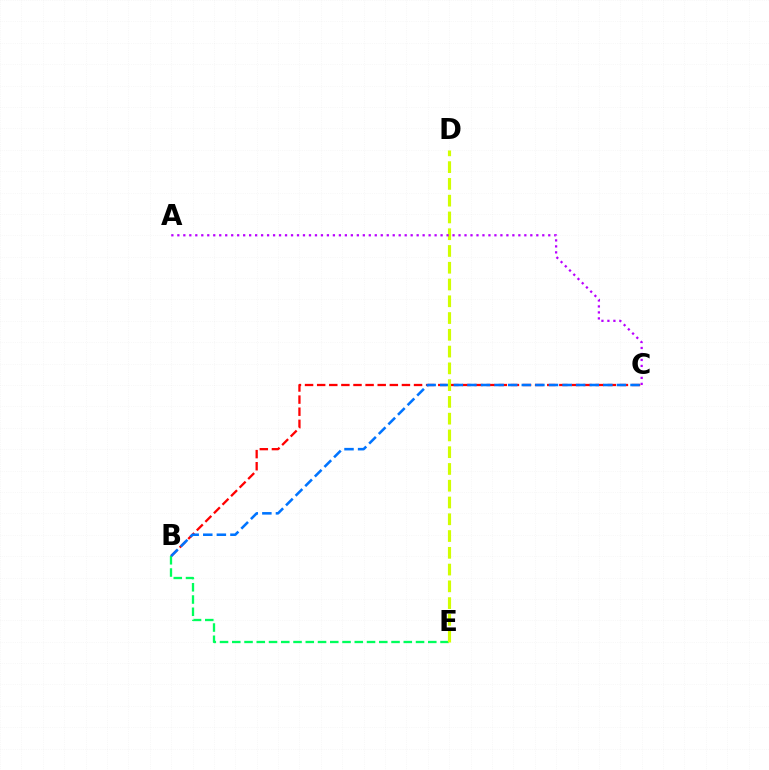{('B', 'C'): [{'color': '#ff0000', 'line_style': 'dashed', 'thickness': 1.65}, {'color': '#0074ff', 'line_style': 'dashed', 'thickness': 1.85}], ('B', 'E'): [{'color': '#00ff5c', 'line_style': 'dashed', 'thickness': 1.66}], ('D', 'E'): [{'color': '#d1ff00', 'line_style': 'dashed', 'thickness': 2.28}], ('A', 'C'): [{'color': '#b900ff', 'line_style': 'dotted', 'thickness': 1.63}]}